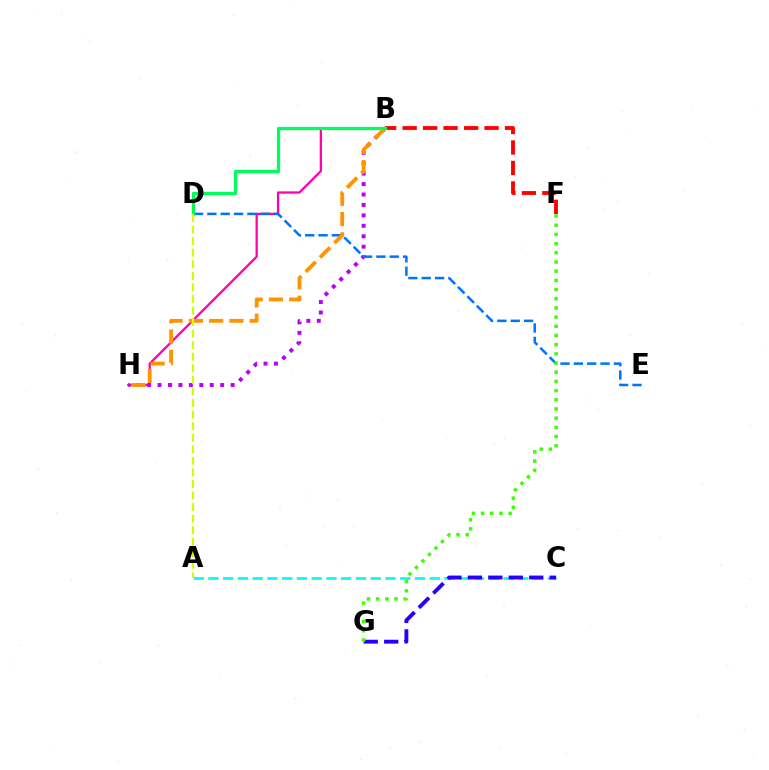{('B', 'H'): [{'color': '#ff00ac', 'line_style': 'solid', 'thickness': 1.64}, {'color': '#b900ff', 'line_style': 'dotted', 'thickness': 2.84}, {'color': '#ff9400', 'line_style': 'dashed', 'thickness': 2.75}], ('D', 'E'): [{'color': '#0074ff', 'line_style': 'dashed', 'thickness': 1.81}], ('B', 'F'): [{'color': '#ff0000', 'line_style': 'dashed', 'thickness': 2.78}], ('A', 'C'): [{'color': '#00fff6', 'line_style': 'dashed', 'thickness': 2.0}], ('B', 'D'): [{'color': '#00ff5c', 'line_style': 'solid', 'thickness': 2.34}], ('C', 'G'): [{'color': '#2500ff', 'line_style': 'dashed', 'thickness': 2.78}], ('A', 'D'): [{'color': '#d1ff00', 'line_style': 'dashed', 'thickness': 1.57}], ('F', 'G'): [{'color': '#3dff00', 'line_style': 'dotted', 'thickness': 2.5}]}